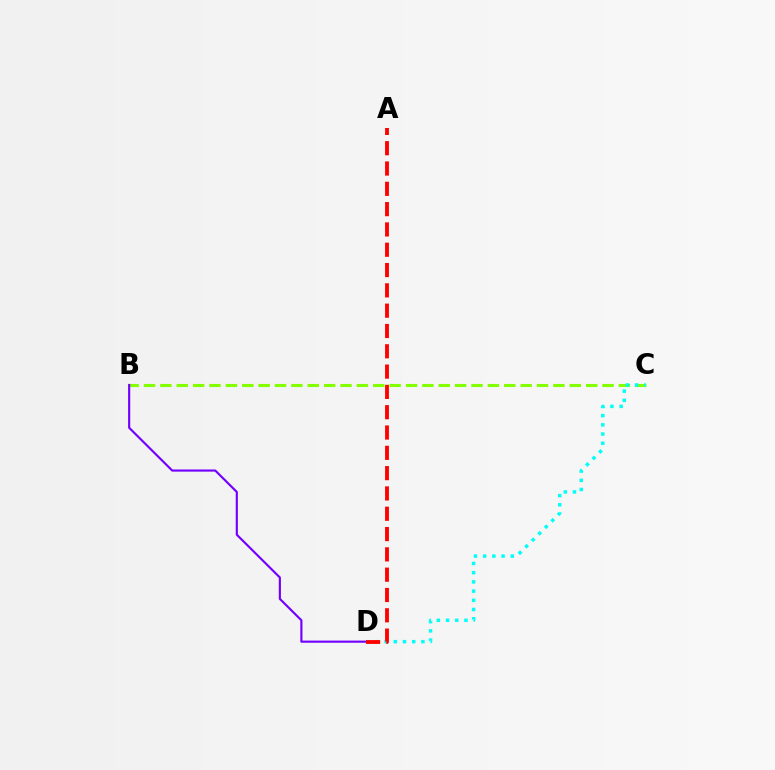{('B', 'C'): [{'color': '#84ff00', 'line_style': 'dashed', 'thickness': 2.22}], ('B', 'D'): [{'color': '#7200ff', 'line_style': 'solid', 'thickness': 1.55}], ('C', 'D'): [{'color': '#00fff6', 'line_style': 'dotted', 'thickness': 2.5}], ('A', 'D'): [{'color': '#ff0000', 'line_style': 'dashed', 'thickness': 2.76}]}